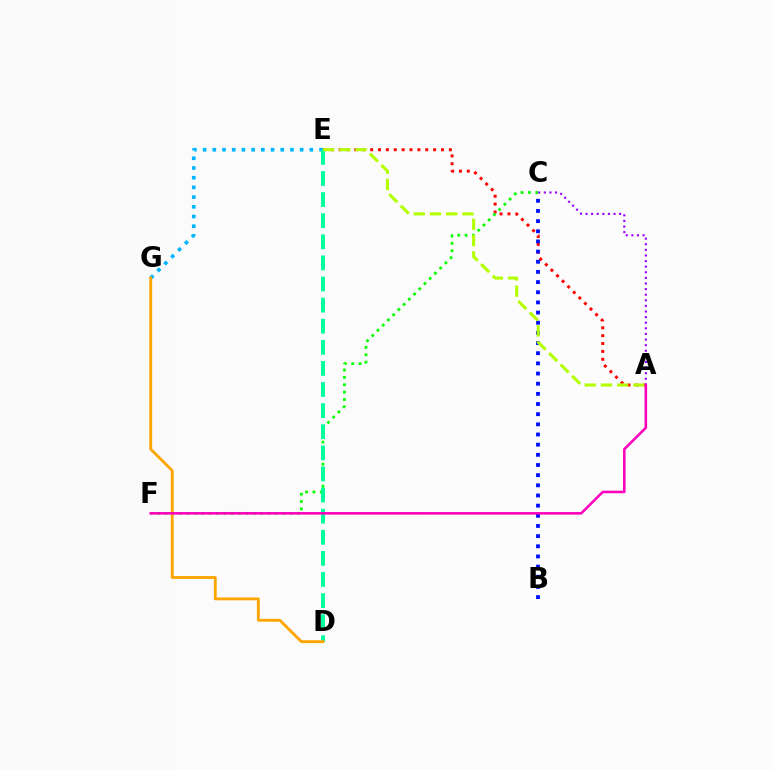{('E', 'G'): [{'color': '#00b5ff', 'line_style': 'dotted', 'thickness': 2.64}], ('A', 'E'): [{'color': '#ff0000', 'line_style': 'dotted', 'thickness': 2.14}, {'color': '#b3ff00', 'line_style': 'dashed', 'thickness': 2.2}], ('B', 'C'): [{'color': '#0010ff', 'line_style': 'dotted', 'thickness': 2.76}], ('C', 'F'): [{'color': '#08ff00', 'line_style': 'dotted', 'thickness': 2.0}], ('A', 'C'): [{'color': '#9b00ff', 'line_style': 'dotted', 'thickness': 1.52}], ('D', 'E'): [{'color': '#00ff9d', 'line_style': 'dashed', 'thickness': 2.87}], ('D', 'G'): [{'color': '#ffa500', 'line_style': 'solid', 'thickness': 2.05}], ('A', 'F'): [{'color': '#ff00bd', 'line_style': 'solid', 'thickness': 1.84}]}